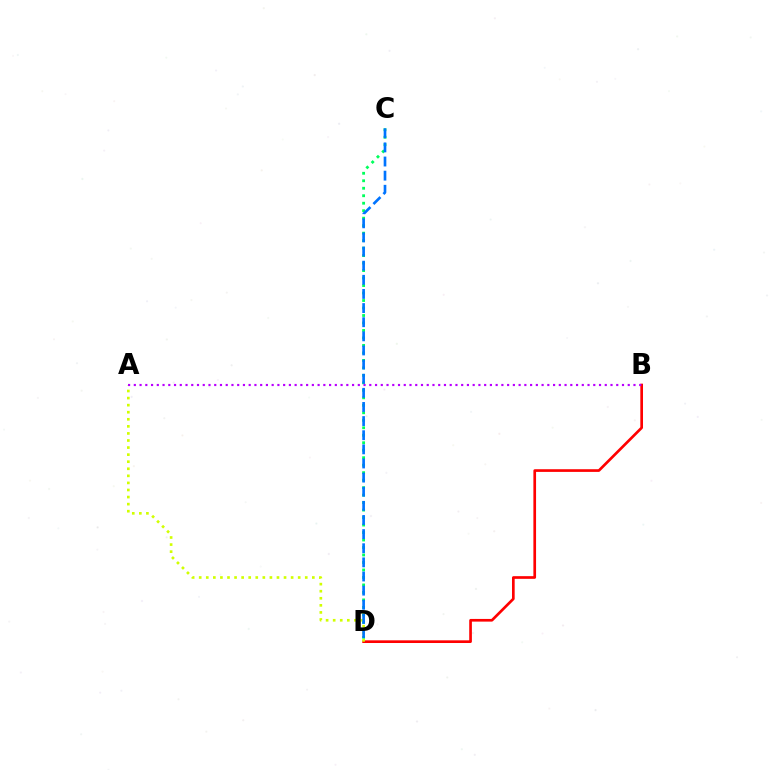{('B', 'D'): [{'color': '#ff0000', 'line_style': 'solid', 'thickness': 1.93}], ('C', 'D'): [{'color': '#00ff5c', 'line_style': 'dotted', 'thickness': 2.03}, {'color': '#0074ff', 'line_style': 'dashed', 'thickness': 1.92}], ('A', 'D'): [{'color': '#d1ff00', 'line_style': 'dotted', 'thickness': 1.92}], ('A', 'B'): [{'color': '#b900ff', 'line_style': 'dotted', 'thickness': 1.56}]}